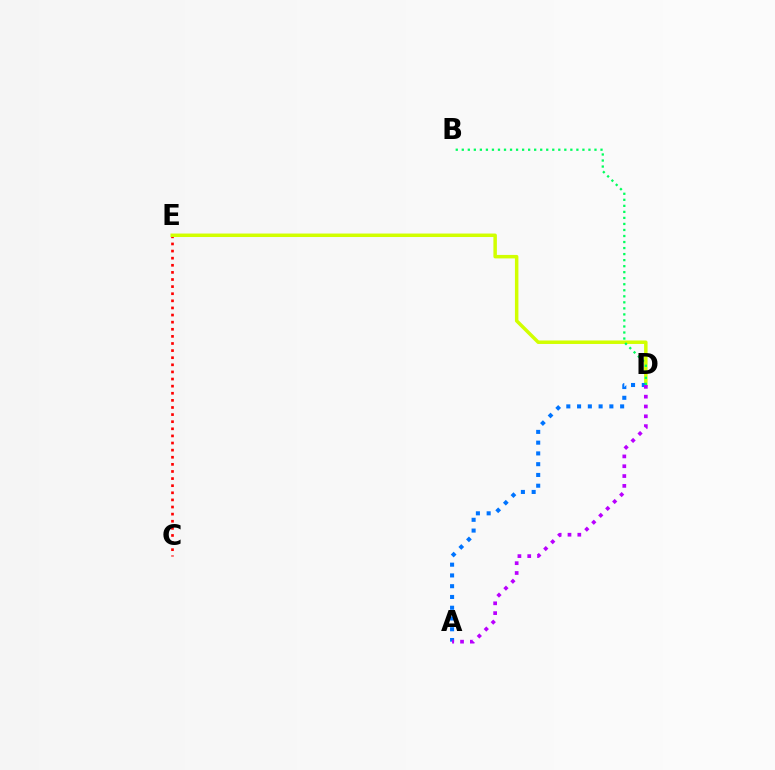{('C', 'E'): [{'color': '#ff0000', 'line_style': 'dotted', 'thickness': 1.93}], ('D', 'E'): [{'color': '#d1ff00', 'line_style': 'solid', 'thickness': 2.51}], ('A', 'D'): [{'color': '#0074ff', 'line_style': 'dotted', 'thickness': 2.92}, {'color': '#b900ff', 'line_style': 'dotted', 'thickness': 2.67}], ('B', 'D'): [{'color': '#00ff5c', 'line_style': 'dotted', 'thickness': 1.64}]}